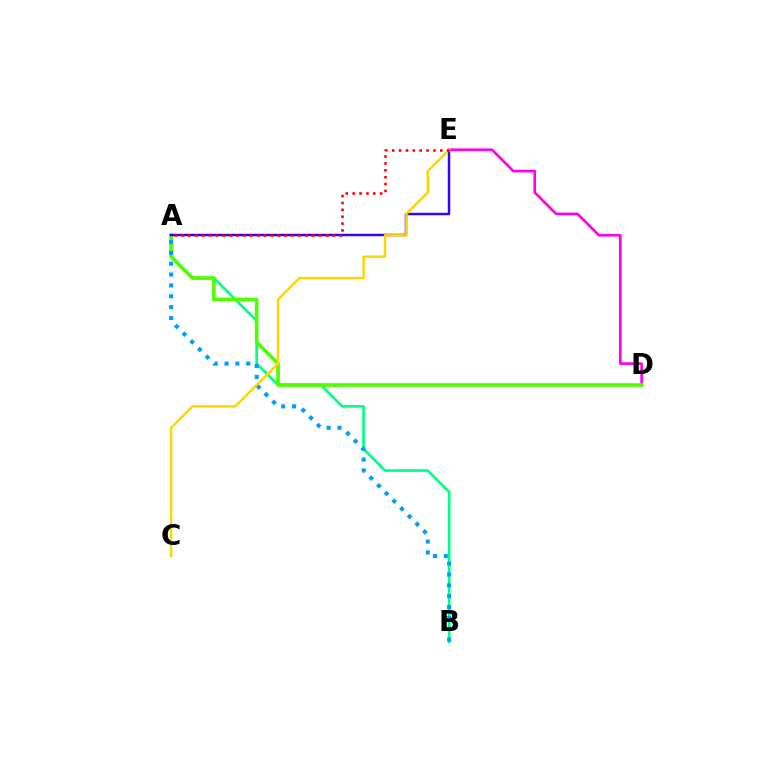{('A', 'B'): [{'color': '#00ff86', 'line_style': 'solid', 'thickness': 1.91}, {'color': '#009eff', 'line_style': 'dotted', 'thickness': 2.95}], ('D', 'E'): [{'color': '#ff00ed', 'line_style': 'solid', 'thickness': 1.89}], ('A', 'D'): [{'color': '#4fff00', 'line_style': 'solid', 'thickness': 2.62}], ('A', 'E'): [{'color': '#3700ff', 'line_style': 'solid', 'thickness': 1.78}, {'color': '#ff0000', 'line_style': 'dotted', 'thickness': 1.87}], ('C', 'E'): [{'color': '#ffd500', 'line_style': 'solid', 'thickness': 1.75}]}